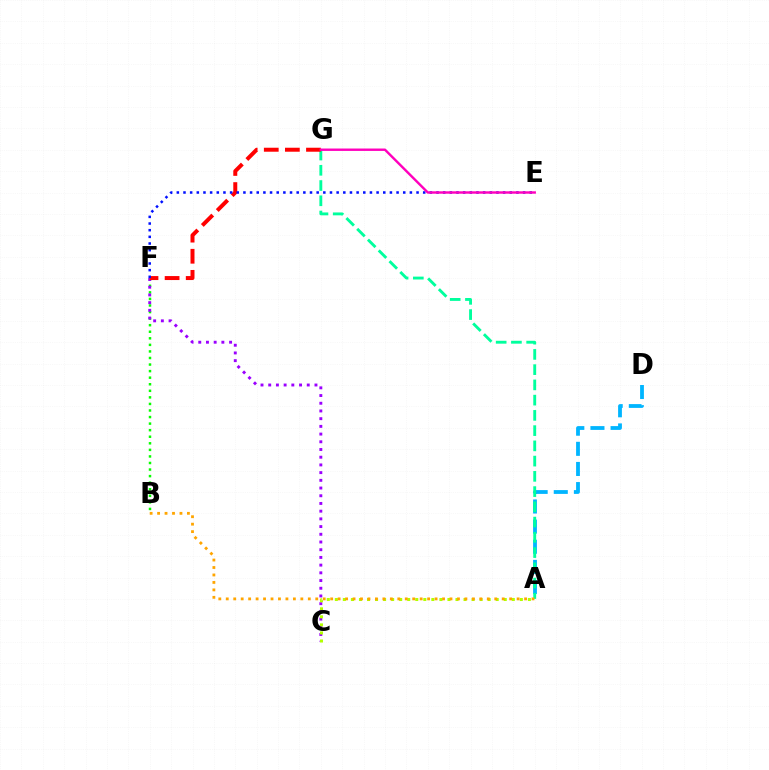{('A', 'D'): [{'color': '#00b5ff', 'line_style': 'dashed', 'thickness': 2.74}], ('A', 'G'): [{'color': '#00ff9d', 'line_style': 'dashed', 'thickness': 2.07}], ('B', 'F'): [{'color': '#08ff00', 'line_style': 'dotted', 'thickness': 1.78}], ('C', 'F'): [{'color': '#9b00ff', 'line_style': 'dotted', 'thickness': 2.09}], ('F', 'G'): [{'color': '#ff0000', 'line_style': 'dashed', 'thickness': 2.87}], ('E', 'F'): [{'color': '#0010ff', 'line_style': 'dotted', 'thickness': 1.81}], ('E', 'G'): [{'color': '#ff00bd', 'line_style': 'solid', 'thickness': 1.74}], ('A', 'C'): [{'color': '#b3ff00', 'line_style': 'dotted', 'thickness': 2.19}], ('A', 'B'): [{'color': '#ffa500', 'line_style': 'dotted', 'thickness': 2.03}]}